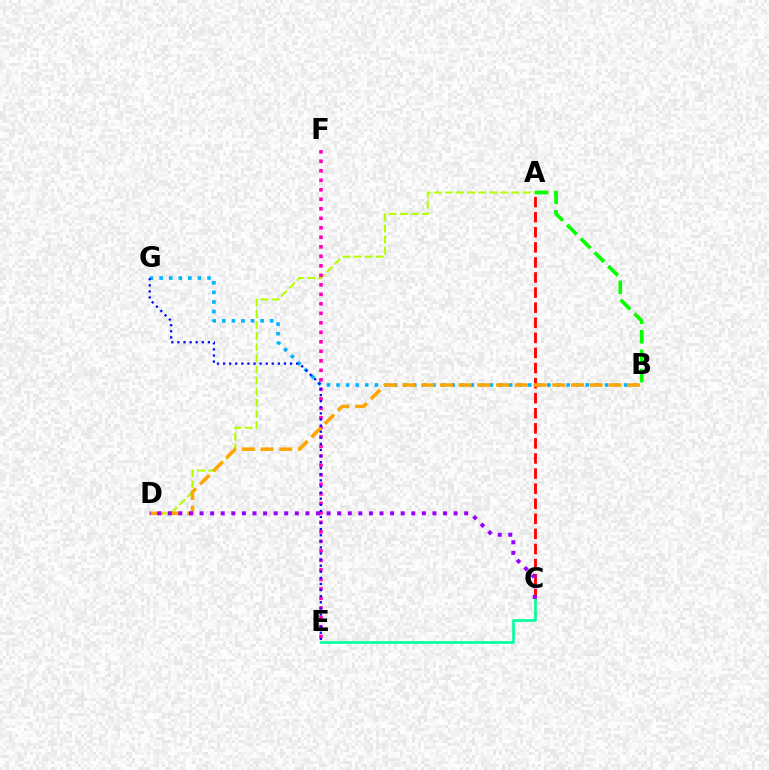{('B', 'G'): [{'color': '#00b5ff', 'line_style': 'dotted', 'thickness': 2.6}], ('A', 'D'): [{'color': '#b3ff00', 'line_style': 'dashed', 'thickness': 1.51}], ('E', 'F'): [{'color': '#ff00bd', 'line_style': 'dotted', 'thickness': 2.58}], ('A', 'C'): [{'color': '#ff0000', 'line_style': 'dashed', 'thickness': 2.05}], ('B', 'D'): [{'color': '#ffa500', 'line_style': 'dashed', 'thickness': 2.54}], ('A', 'B'): [{'color': '#08ff00', 'line_style': 'dashed', 'thickness': 2.64}], ('C', 'E'): [{'color': '#00ff9d', 'line_style': 'solid', 'thickness': 1.9}], ('C', 'D'): [{'color': '#9b00ff', 'line_style': 'dotted', 'thickness': 2.88}], ('E', 'G'): [{'color': '#0010ff', 'line_style': 'dotted', 'thickness': 1.66}]}